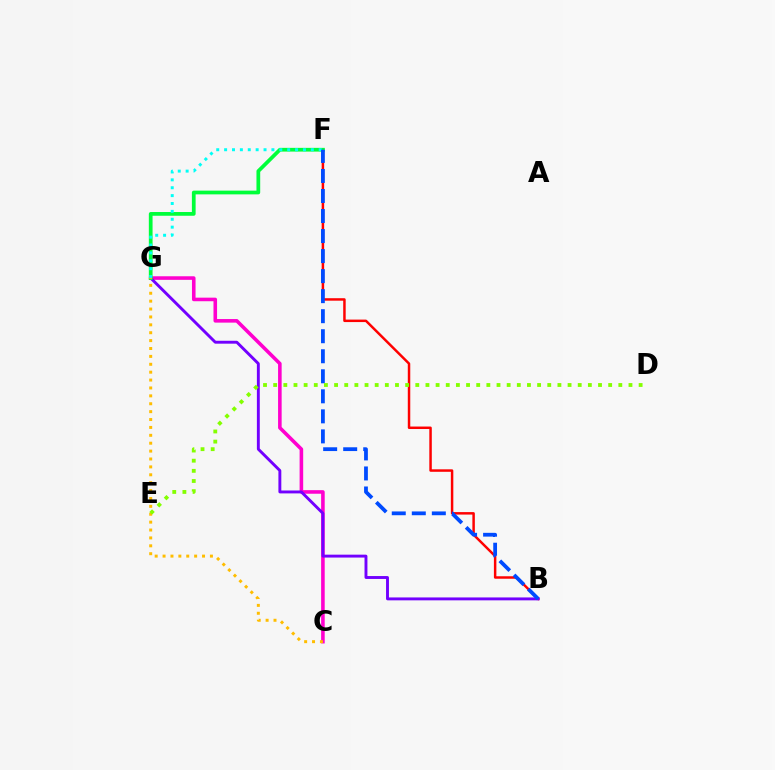{('C', 'G'): [{'color': '#ff00cf', 'line_style': 'solid', 'thickness': 2.58}, {'color': '#ffbd00', 'line_style': 'dotted', 'thickness': 2.14}], ('B', 'F'): [{'color': '#ff0000', 'line_style': 'solid', 'thickness': 1.78}, {'color': '#004bff', 'line_style': 'dashed', 'thickness': 2.72}], ('B', 'G'): [{'color': '#7200ff', 'line_style': 'solid', 'thickness': 2.09}], ('F', 'G'): [{'color': '#00ff39', 'line_style': 'solid', 'thickness': 2.69}, {'color': '#00fff6', 'line_style': 'dotted', 'thickness': 2.14}], ('D', 'E'): [{'color': '#84ff00', 'line_style': 'dotted', 'thickness': 2.76}]}